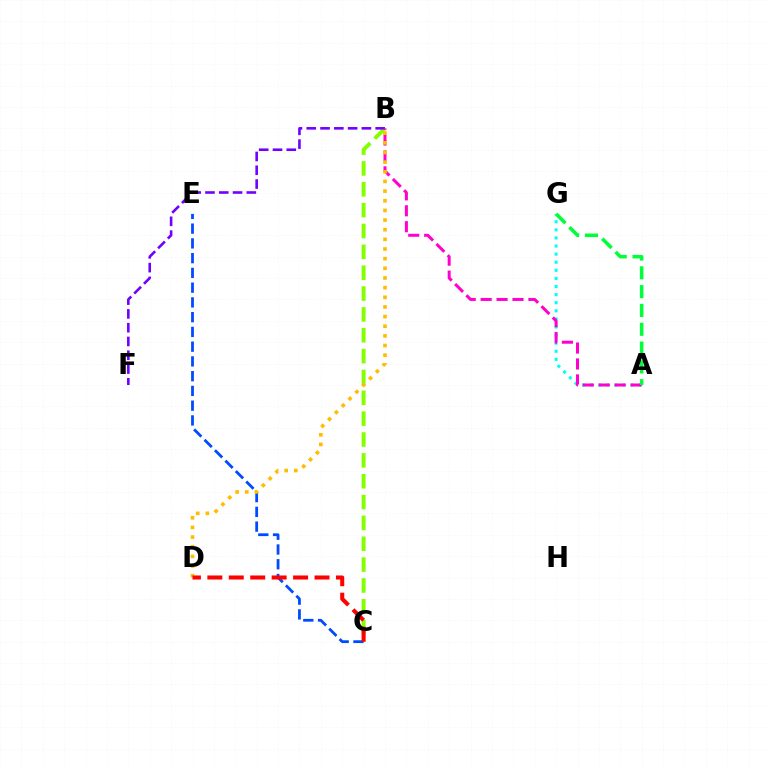{('B', 'C'): [{'color': '#84ff00', 'line_style': 'dashed', 'thickness': 2.83}], ('B', 'F'): [{'color': '#7200ff', 'line_style': 'dashed', 'thickness': 1.87}], ('A', 'G'): [{'color': '#00fff6', 'line_style': 'dotted', 'thickness': 2.2}, {'color': '#00ff39', 'line_style': 'dashed', 'thickness': 2.56}], ('A', 'B'): [{'color': '#ff00cf', 'line_style': 'dashed', 'thickness': 2.16}], ('C', 'E'): [{'color': '#004bff', 'line_style': 'dashed', 'thickness': 2.0}], ('B', 'D'): [{'color': '#ffbd00', 'line_style': 'dotted', 'thickness': 2.62}], ('C', 'D'): [{'color': '#ff0000', 'line_style': 'dashed', 'thickness': 2.91}]}